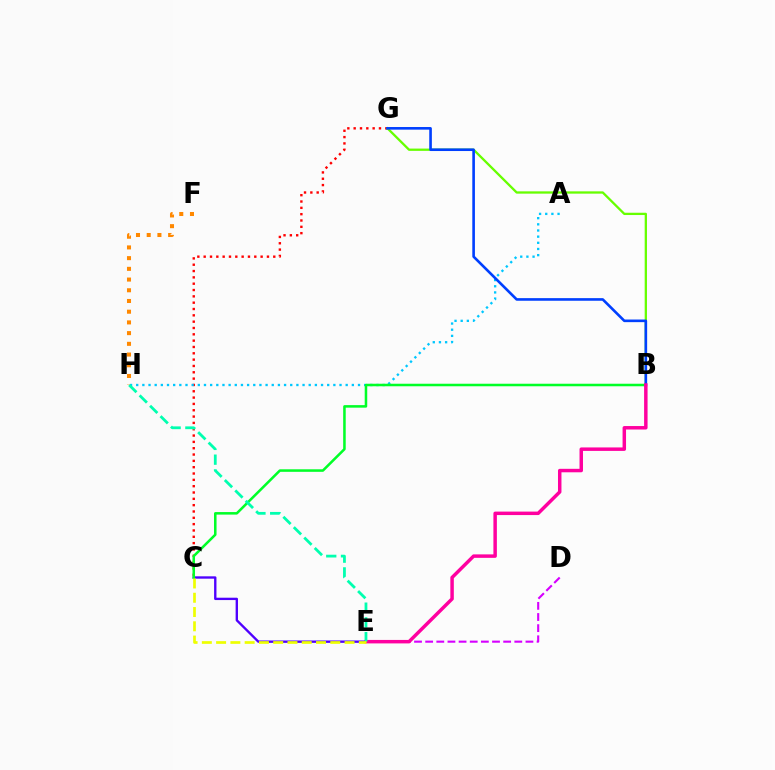{('D', 'E'): [{'color': '#d600ff', 'line_style': 'dashed', 'thickness': 1.51}], ('C', 'G'): [{'color': '#ff0000', 'line_style': 'dotted', 'thickness': 1.72}], ('F', 'H'): [{'color': '#ff8800', 'line_style': 'dotted', 'thickness': 2.91}], ('B', 'G'): [{'color': '#66ff00', 'line_style': 'solid', 'thickness': 1.65}, {'color': '#003fff', 'line_style': 'solid', 'thickness': 1.89}], ('A', 'H'): [{'color': '#00c7ff', 'line_style': 'dotted', 'thickness': 1.67}], ('C', 'E'): [{'color': '#4f00ff', 'line_style': 'solid', 'thickness': 1.7}, {'color': '#eeff00', 'line_style': 'dashed', 'thickness': 1.94}], ('B', 'C'): [{'color': '#00ff27', 'line_style': 'solid', 'thickness': 1.82}], ('B', 'E'): [{'color': '#ff00a0', 'line_style': 'solid', 'thickness': 2.5}], ('E', 'H'): [{'color': '#00ffaf', 'line_style': 'dashed', 'thickness': 2.0}]}